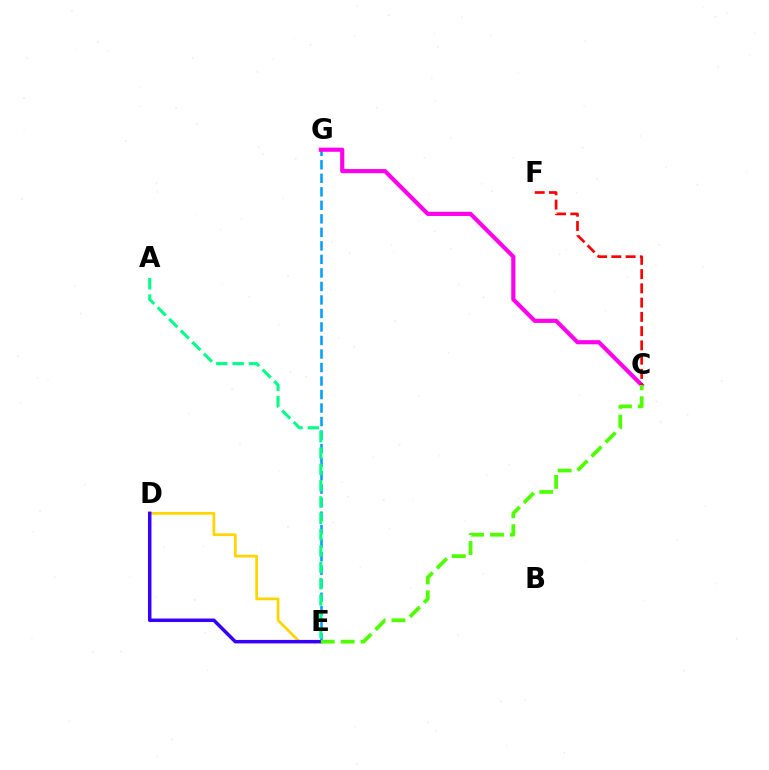{('E', 'G'): [{'color': '#009eff', 'line_style': 'dashed', 'thickness': 1.84}], ('D', 'E'): [{'color': '#ffd500', 'line_style': 'solid', 'thickness': 1.98}, {'color': '#3700ff', 'line_style': 'solid', 'thickness': 2.52}], ('C', 'G'): [{'color': '#ff00ed', 'line_style': 'solid', 'thickness': 2.98}], ('C', 'F'): [{'color': '#ff0000', 'line_style': 'dashed', 'thickness': 1.94}], ('C', 'E'): [{'color': '#4fff00', 'line_style': 'dashed', 'thickness': 2.7}], ('A', 'E'): [{'color': '#00ff86', 'line_style': 'dashed', 'thickness': 2.22}]}